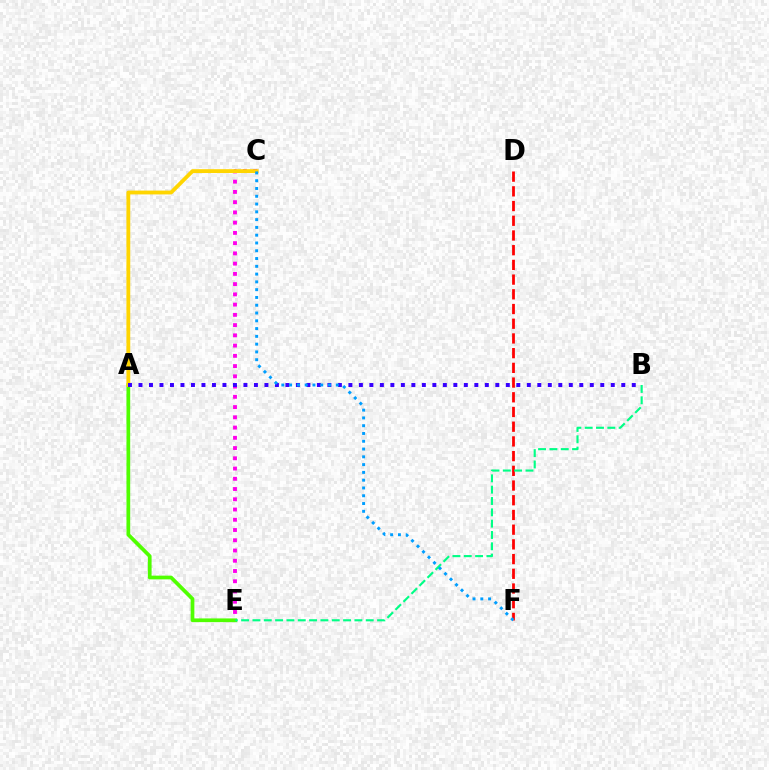{('A', 'E'): [{'color': '#4fff00', 'line_style': 'solid', 'thickness': 2.68}], ('D', 'F'): [{'color': '#ff0000', 'line_style': 'dashed', 'thickness': 2.0}], ('C', 'E'): [{'color': '#ff00ed', 'line_style': 'dotted', 'thickness': 2.78}], ('A', 'C'): [{'color': '#ffd500', 'line_style': 'solid', 'thickness': 2.76}], ('A', 'B'): [{'color': '#3700ff', 'line_style': 'dotted', 'thickness': 2.85}], ('B', 'E'): [{'color': '#00ff86', 'line_style': 'dashed', 'thickness': 1.54}], ('C', 'F'): [{'color': '#009eff', 'line_style': 'dotted', 'thickness': 2.11}]}